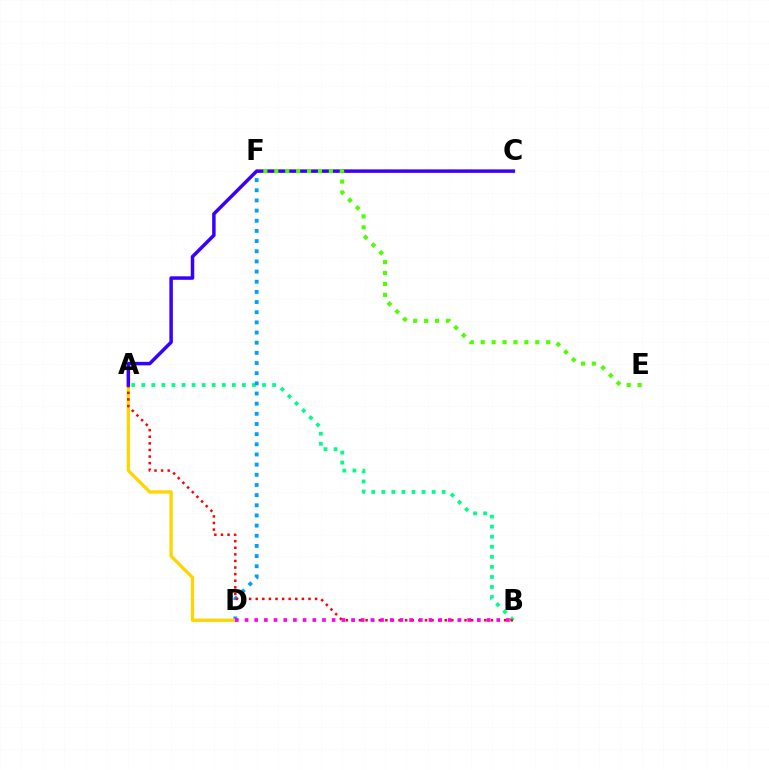{('A', 'B'): [{'color': '#00ff86', 'line_style': 'dotted', 'thickness': 2.73}, {'color': '#ff0000', 'line_style': 'dotted', 'thickness': 1.79}], ('D', 'F'): [{'color': '#009eff', 'line_style': 'dotted', 'thickness': 2.76}], ('A', 'D'): [{'color': '#ffd500', 'line_style': 'solid', 'thickness': 2.36}], ('A', 'C'): [{'color': '#3700ff', 'line_style': 'solid', 'thickness': 2.51}], ('E', 'F'): [{'color': '#4fff00', 'line_style': 'dotted', 'thickness': 2.97}], ('B', 'D'): [{'color': '#ff00ed', 'line_style': 'dotted', 'thickness': 2.63}]}